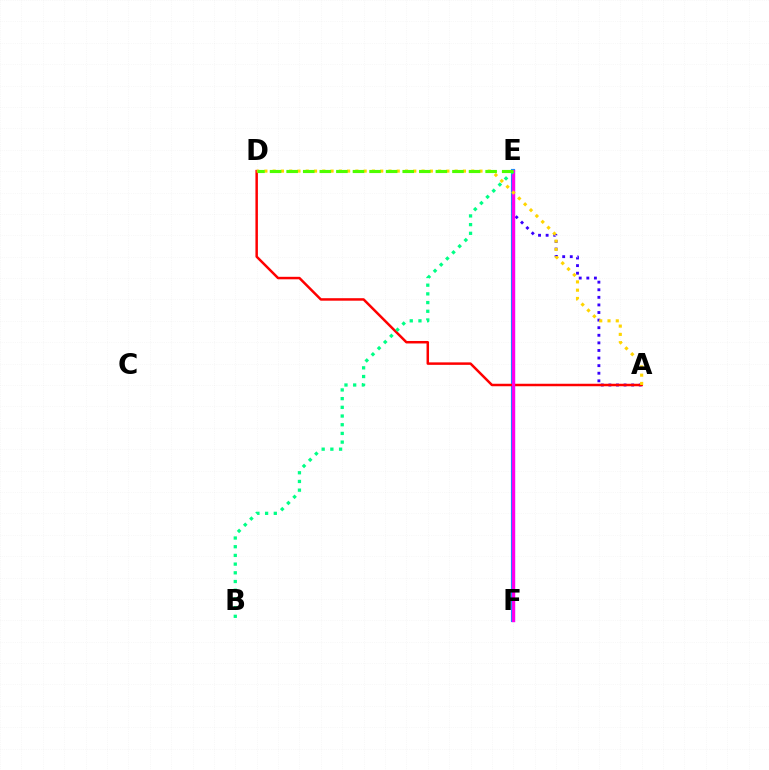{('E', 'F'): [{'color': '#009eff', 'line_style': 'solid', 'thickness': 2.98}, {'color': '#ff00ed', 'line_style': 'solid', 'thickness': 2.4}], ('A', 'E'): [{'color': '#3700ff', 'line_style': 'dotted', 'thickness': 2.06}], ('A', 'D'): [{'color': '#ff0000', 'line_style': 'solid', 'thickness': 1.79}, {'color': '#ffd500', 'line_style': 'dotted', 'thickness': 2.25}], ('B', 'E'): [{'color': '#00ff86', 'line_style': 'dotted', 'thickness': 2.36}], ('D', 'E'): [{'color': '#4fff00', 'line_style': 'dashed', 'thickness': 2.25}]}